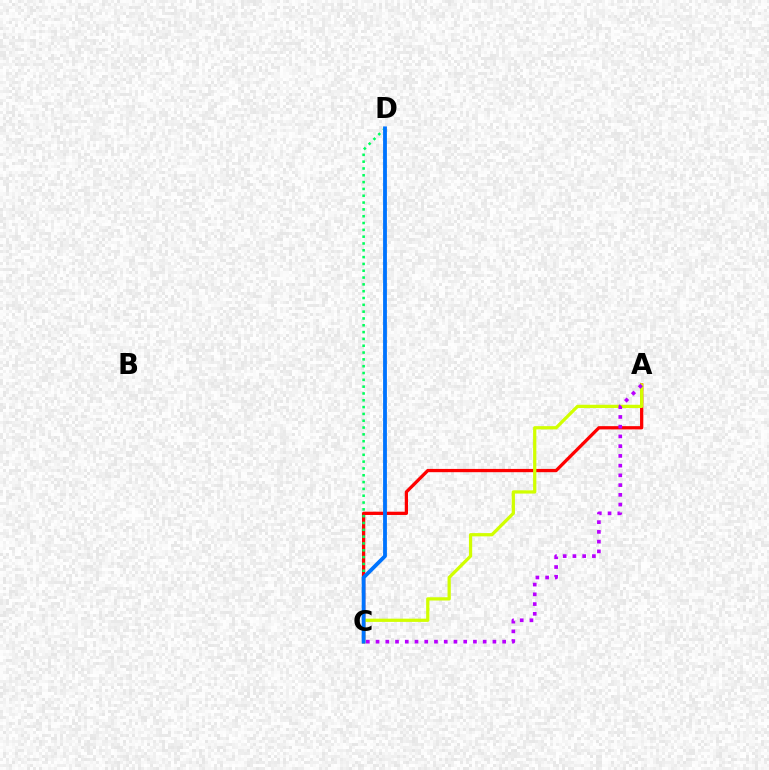{('A', 'C'): [{'color': '#ff0000', 'line_style': 'solid', 'thickness': 2.35}, {'color': '#d1ff00', 'line_style': 'solid', 'thickness': 2.34}, {'color': '#b900ff', 'line_style': 'dotted', 'thickness': 2.65}], ('C', 'D'): [{'color': '#00ff5c', 'line_style': 'dotted', 'thickness': 1.85}, {'color': '#0074ff', 'line_style': 'solid', 'thickness': 2.75}]}